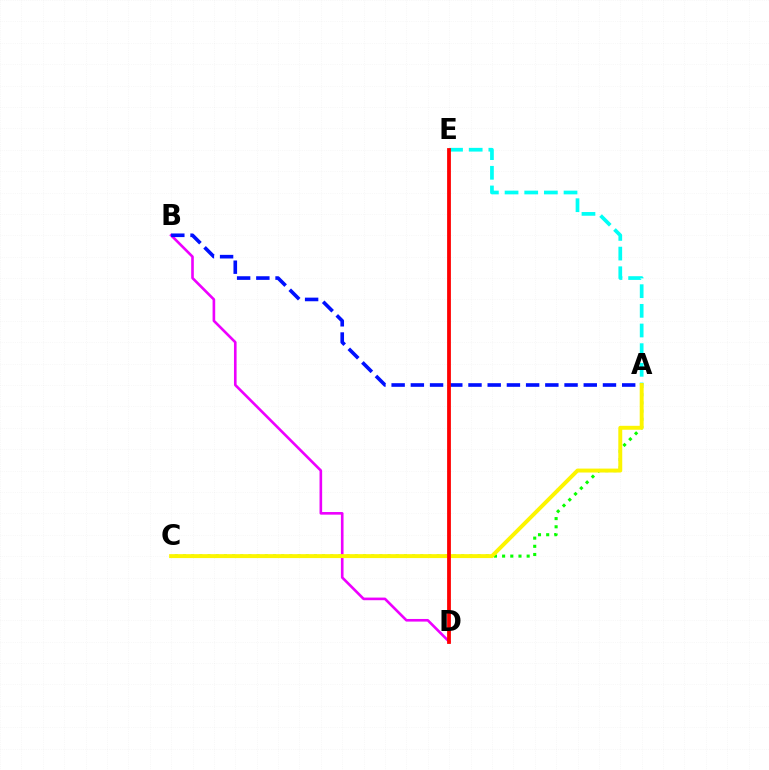{('B', 'D'): [{'color': '#ee00ff', 'line_style': 'solid', 'thickness': 1.89}], ('A', 'B'): [{'color': '#0010ff', 'line_style': 'dashed', 'thickness': 2.61}], ('A', 'C'): [{'color': '#08ff00', 'line_style': 'dotted', 'thickness': 2.22}, {'color': '#fcf500', 'line_style': 'solid', 'thickness': 2.83}], ('A', 'E'): [{'color': '#00fff6', 'line_style': 'dashed', 'thickness': 2.67}], ('D', 'E'): [{'color': '#ff0000', 'line_style': 'solid', 'thickness': 2.73}]}